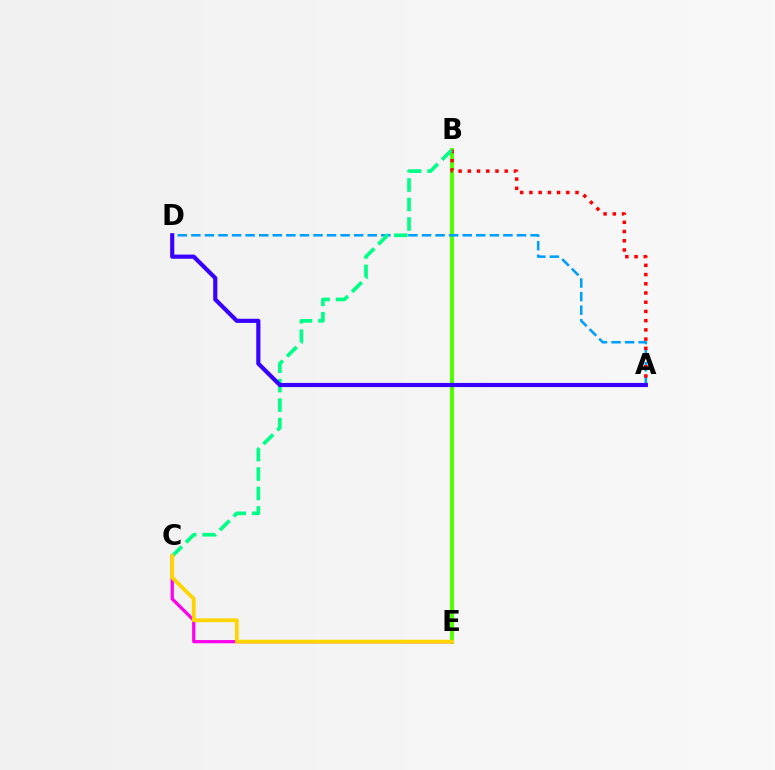{('B', 'E'): [{'color': '#4fff00', 'line_style': 'solid', 'thickness': 2.82}], ('C', 'E'): [{'color': '#ff00ed', 'line_style': 'solid', 'thickness': 2.32}, {'color': '#ffd500', 'line_style': 'solid', 'thickness': 2.74}], ('A', 'D'): [{'color': '#009eff', 'line_style': 'dashed', 'thickness': 1.84}, {'color': '#3700ff', 'line_style': 'solid', 'thickness': 2.99}], ('A', 'B'): [{'color': '#ff0000', 'line_style': 'dotted', 'thickness': 2.51}], ('B', 'C'): [{'color': '#00ff86', 'line_style': 'dashed', 'thickness': 2.64}]}